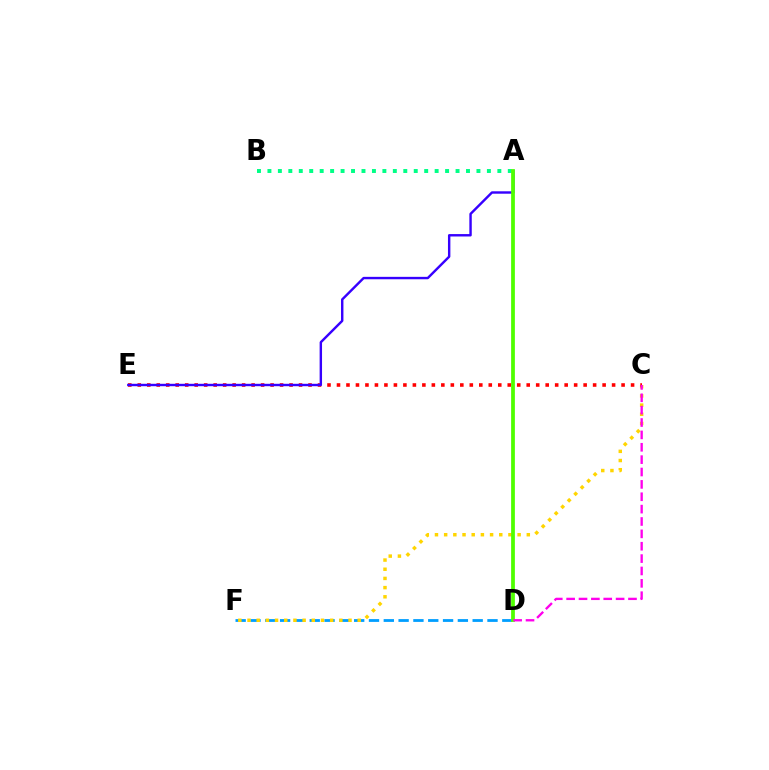{('D', 'F'): [{'color': '#009eff', 'line_style': 'dashed', 'thickness': 2.01}], ('A', 'B'): [{'color': '#00ff86', 'line_style': 'dotted', 'thickness': 2.84}], ('C', 'F'): [{'color': '#ffd500', 'line_style': 'dotted', 'thickness': 2.5}], ('C', 'E'): [{'color': '#ff0000', 'line_style': 'dotted', 'thickness': 2.58}], ('A', 'E'): [{'color': '#3700ff', 'line_style': 'solid', 'thickness': 1.74}], ('A', 'D'): [{'color': '#4fff00', 'line_style': 'solid', 'thickness': 2.71}], ('C', 'D'): [{'color': '#ff00ed', 'line_style': 'dashed', 'thickness': 1.68}]}